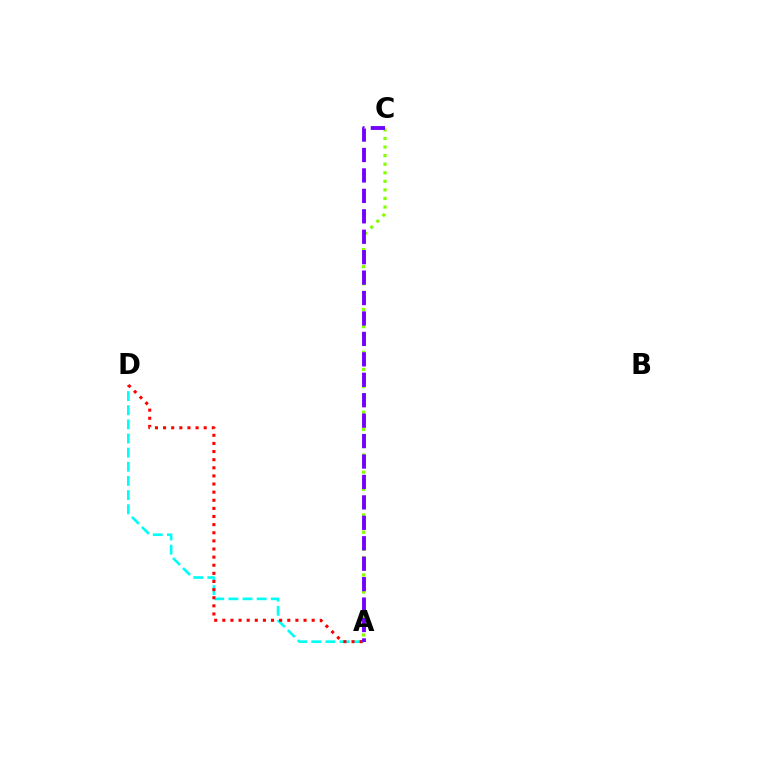{('A', 'D'): [{'color': '#00fff6', 'line_style': 'dashed', 'thickness': 1.92}, {'color': '#ff0000', 'line_style': 'dotted', 'thickness': 2.21}], ('A', 'C'): [{'color': '#84ff00', 'line_style': 'dotted', 'thickness': 2.33}, {'color': '#7200ff', 'line_style': 'dashed', 'thickness': 2.78}]}